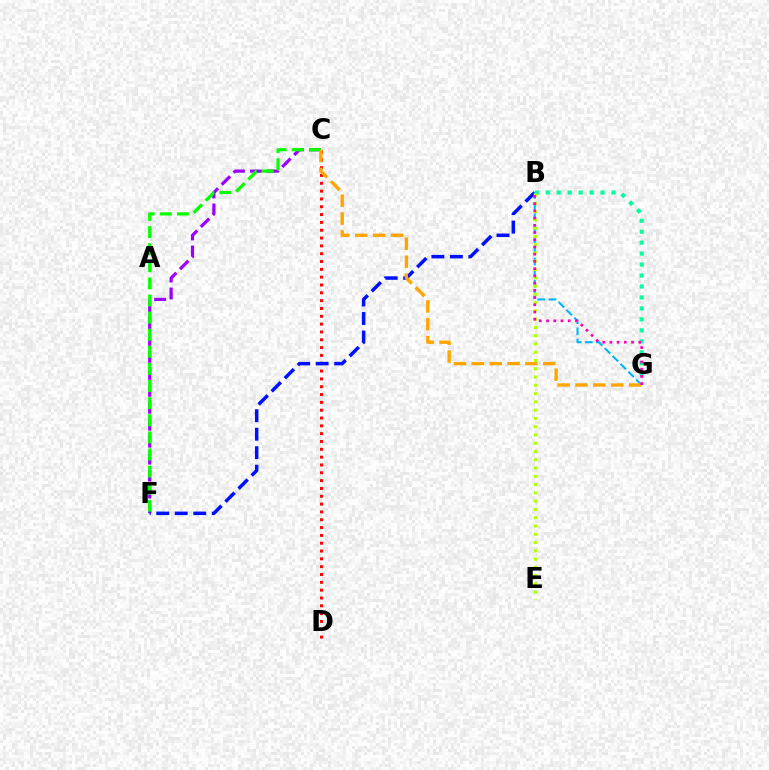{('C', 'F'): [{'color': '#9b00ff', 'line_style': 'dashed', 'thickness': 2.3}, {'color': '#08ff00', 'line_style': 'dashed', 'thickness': 2.32}], ('C', 'D'): [{'color': '#ff0000', 'line_style': 'dotted', 'thickness': 2.13}], ('B', 'F'): [{'color': '#0010ff', 'line_style': 'dashed', 'thickness': 2.51}], ('B', 'G'): [{'color': '#00b5ff', 'line_style': 'dashed', 'thickness': 1.51}, {'color': '#00ff9d', 'line_style': 'dotted', 'thickness': 2.98}, {'color': '#ff00bd', 'line_style': 'dotted', 'thickness': 1.96}], ('C', 'G'): [{'color': '#ffa500', 'line_style': 'dashed', 'thickness': 2.43}], ('B', 'E'): [{'color': '#b3ff00', 'line_style': 'dotted', 'thickness': 2.25}]}